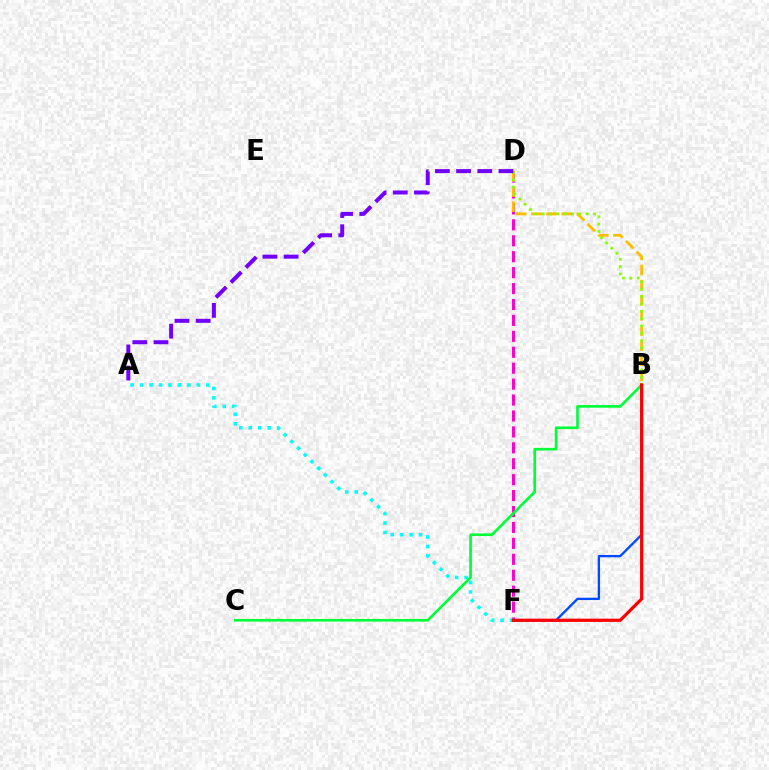{('B', 'F'): [{'color': '#004bff', 'line_style': 'solid', 'thickness': 1.68}, {'color': '#ff0000', 'line_style': 'solid', 'thickness': 2.32}], ('D', 'F'): [{'color': '#ff00cf', 'line_style': 'dashed', 'thickness': 2.16}], ('B', 'D'): [{'color': '#ffbd00', 'line_style': 'dashed', 'thickness': 2.06}, {'color': '#84ff00', 'line_style': 'dotted', 'thickness': 1.99}], ('B', 'C'): [{'color': '#00ff39', 'line_style': 'solid', 'thickness': 1.91}], ('A', 'F'): [{'color': '#00fff6', 'line_style': 'dotted', 'thickness': 2.57}], ('A', 'D'): [{'color': '#7200ff', 'line_style': 'dashed', 'thickness': 2.88}]}